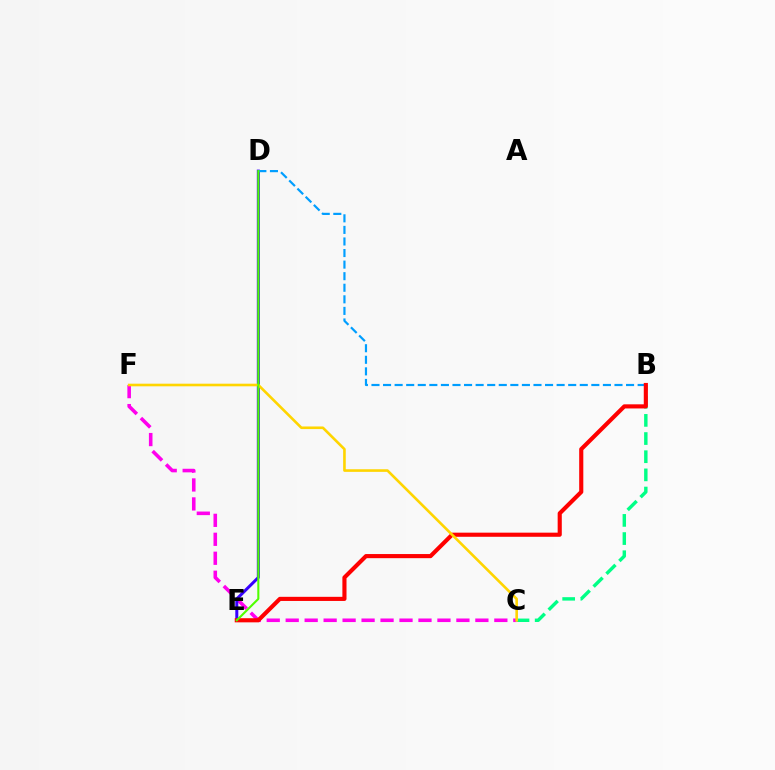{('C', 'F'): [{'color': '#ff00ed', 'line_style': 'dashed', 'thickness': 2.58}, {'color': '#ffd500', 'line_style': 'solid', 'thickness': 1.88}], ('D', 'E'): [{'color': '#3700ff', 'line_style': 'solid', 'thickness': 2.17}, {'color': '#4fff00', 'line_style': 'solid', 'thickness': 1.5}], ('B', 'C'): [{'color': '#00ff86', 'line_style': 'dashed', 'thickness': 2.47}], ('B', 'D'): [{'color': '#009eff', 'line_style': 'dashed', 'thickness': 1.57}], ('B', 'E'): [{'color': '#ff0000', 'line_style': 'solid', 'thickness': 2.97}]}